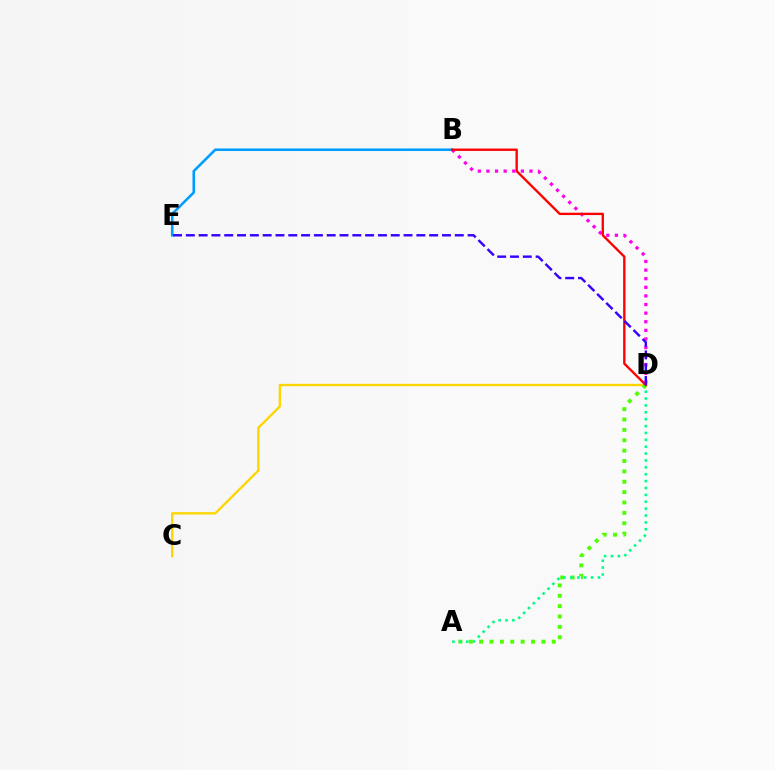{('B', 'E'): [{'color': '#009eff', 'line_style': 'solid', 'thickness': 1.86}], ('B', 'D'): [{'color': '#ff00ed', 'line_style': 'dotted', 'thickness': 2.34}, {'color': '#ff0000', 'line_style': 'solid', 'thickness': 1.69}], ('C', 'D'): [{'color': '#ffd500', 'line_style': 'solid', 'thickness': 1.69}], ('A', 'D'): [{'color': '#4fff00', 'line_style': 'dotted', 'thickness': 2.82}, {'color': '#00ff86', 'line_style': 'dotted', 'thickness': 1.87}], ('D', 'E'): [{'color': '#3700ff', 'line_style': 'dashed', 'thickness': 1.74}]}